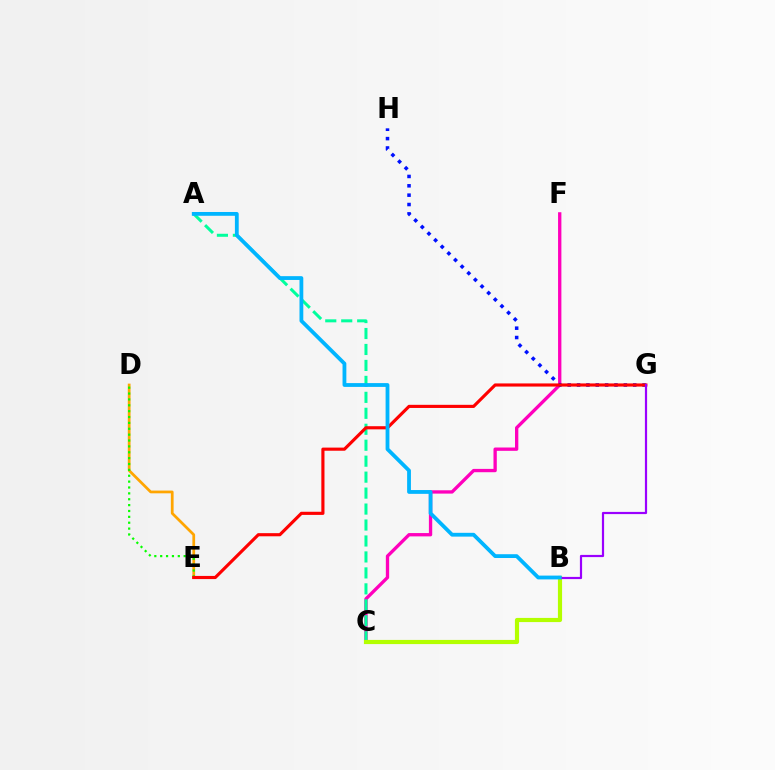{('C', 'F'): [{'color': '#ff00bd', 'line_style': 'solid', 'thickness': 2.39}], ('D', 'E'): [{'color': '#ffa500', 'line_style': 'solid', 'thickness': 1.97}, {'color': '#08ff00', 'line_style': 'dotted', 'thickness': 1.6}], ('A', 'C'): [{'color': '#00ff9d', 'line_style': 'dashed', 'thickness': 2.17}], ('B', 'C'): [{'color': '#b3ff00', 'line_style': 'solid', 'thickness': 3.0}], ('G', 'H'): [{'color': '#0010ff', 'line_style': 'dotted', 'thickness': 2.54}], ('E', 'G'): [{'color': '#ff0000', 'line_style': 'solid', 'thickness': 2.26}], ('B', 'G'): [{'color': '#9b00ff', 'line_style': 'solid', 'thickness': 1.58}], ('A', 'B'): [{'color': '#00b5ff', 'line_style': 'solid', 'thickness': 2.74}]}